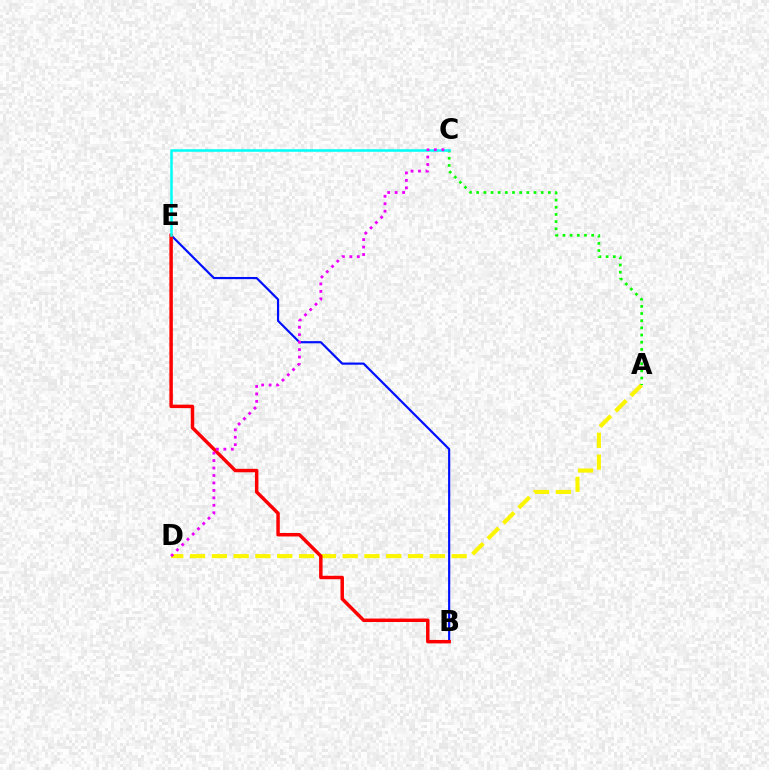{('B', 'E'): [{'color': '#0010ff', 'line_style': 'solid', 'thickness': 1.57}, {'color': '#ff0000', 'line_style': 'solid', 'thickness': 2.49}], ('A', 'D'): [{'color': '#fcf500', 'line_style': 'dashed', 'thickness': 2.96}], ('A', 'C'): [{'color': '#08ff00', 'line_style': 'dotted', 'thickness': 1.95}], ('C', 'E'): [{'color': '#00fff6', 'line_style': 'solid', 'thickness': 1.83}], ('C', 'D'): [{'color': '#ee00ff', 'line_style': 'dotted', 'thickness': 2.03}]}